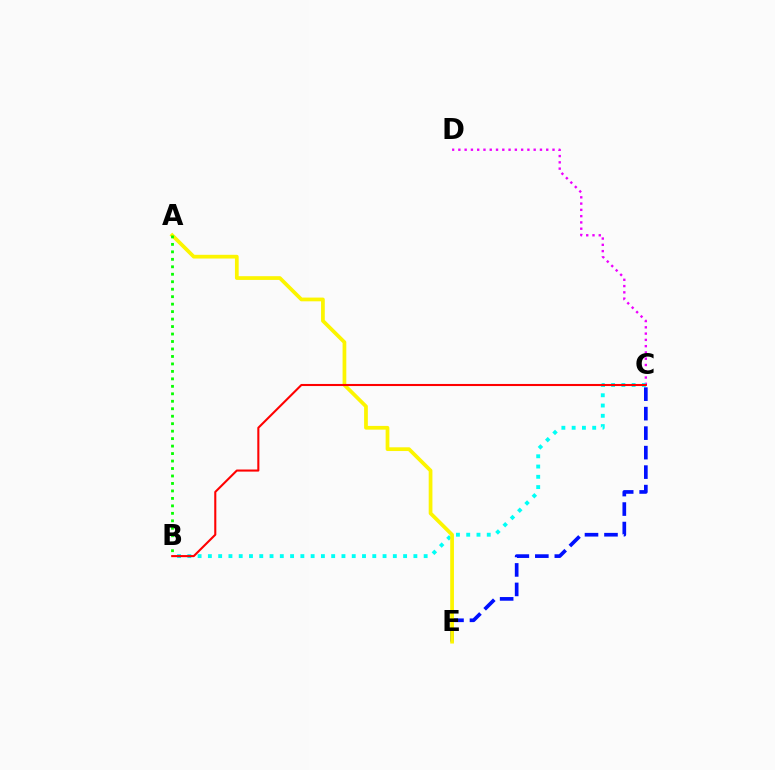{('C', 'E'): [{'color': '#0010ff', 'line_style': 'dashed', 'thickness': 2.65}], ('C', 'D'): [{'color': '#ee00ff', 'line_style': 'dotted', 'thickness': 1.71}], ('B', 'C'): [{'color': '#00fff6', 'line_style': 'dotted', 'thickness': 2.79}, {'color': '#ff0000', 'line_style': 'solid', 'thickness': 1.5}], ('A', 'E'): [{'color': '#fcf500', 'line_style': 'solid', 'thickness': 2.69}], ('A', 'B'): [{'color': '#08ff00', 'line_style': 'dotted', 'thickness': 2.03}]}